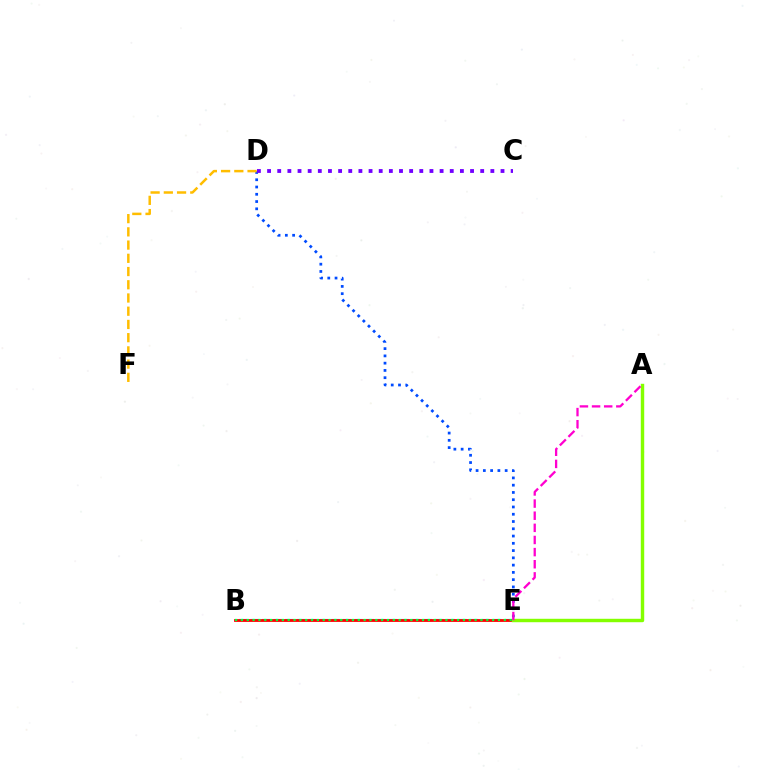{('B', 'E'): [{'color': '#00fff6', 'line_style': 'dashed', 'thickness': 1.57}, {'color': '#ff0000', 'line_style': 'solid', 'thickness': 2.02}, {'color': '#00ff39', 'line_style': 'dotted', 'thickness': 1.59}], ('D', 'E'): [{'color': '#004bff', 'line_style': 'dotted', 'thickness': 1.97}], ('D', 'F'): [{'color': '#ffbd00', 'line_style': 'dashed', 'thickness': 1.8}], ('A', 'E'): [{'color': '#84ff00', 'line_style': 'solid', 'thickness': 2.46}, {'color': '#ff00cf', 'line_style': 'dashed', 'thickness': 1.65}], ('C', 'D'): [{'color': '#7200ff', 'line_style': 'dotted', 'thickness': 2.76}]}